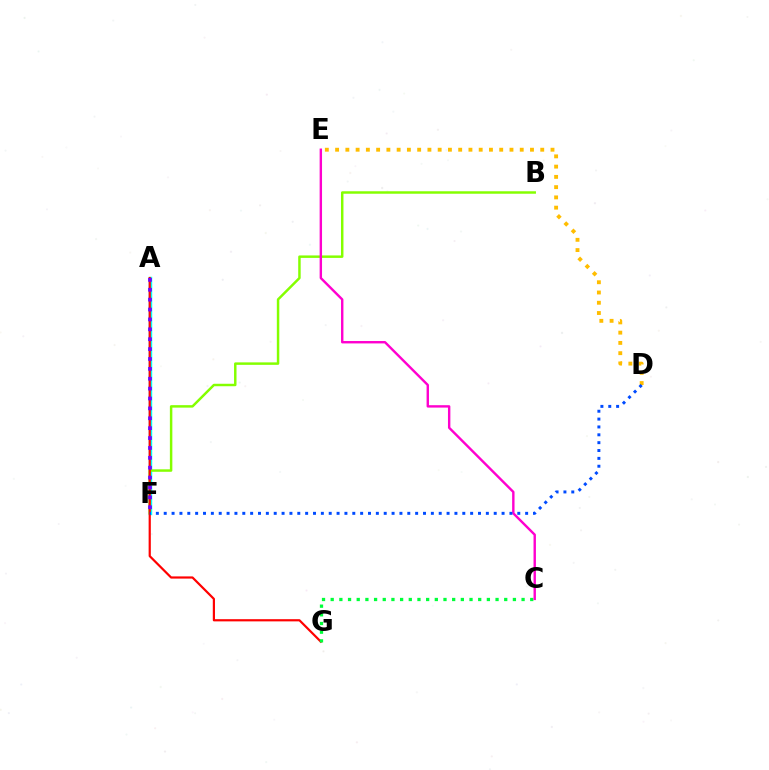{('D', 'E'): [{'color': '#ffbd00', 'line_style': 'dotted', 'thickness': 2.79}], ('A', 'F'): [{'color': '#00fff6', 'line_style': 'solid', 'thickness': 2.46}, {'color': '#7200ff', 'line_style': 'dotted', 'thickness': 2.69}], ('B', 'F'): [{'color': '#84ff00', 'line_style': 'solid', 'thickness': 1.78}], ('A', 'G'): [{'color': '#ff0000', 'line_style': 'solid', 'thickness': 1.58}], ('C', 'G'): [{'color': '#00ff39', 'line_style': 'dotted', 'thickness': 2.36}], ('C', 'E'): [{'color': '#ff00cf', 'line_style': 'solid', 'thickness': 1.73}], ('D', 'F'): [{'color': '#004bff', 'line_style': 'dotted', 'thickness': 2.13}]}